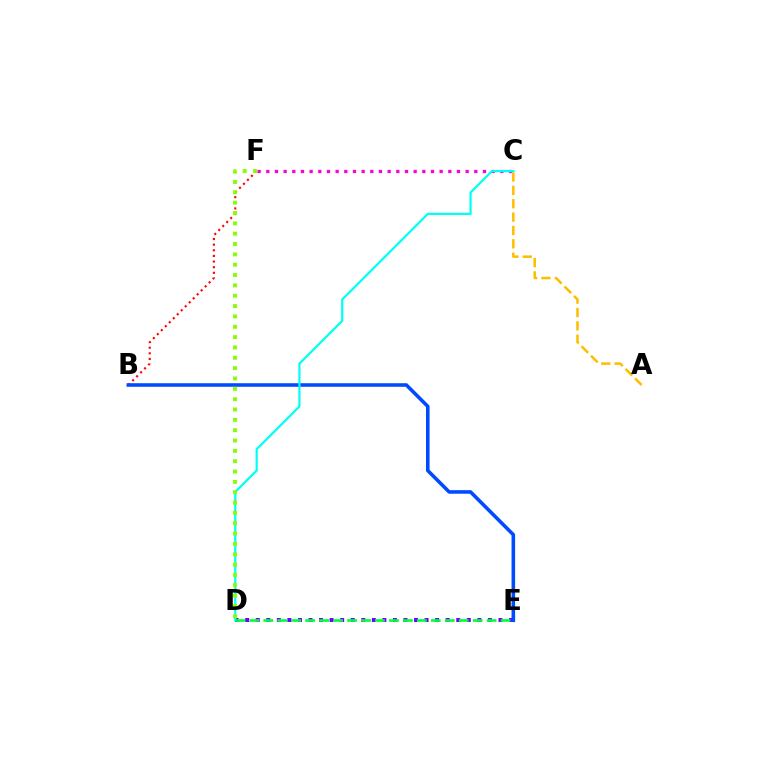{('B', 'F'): [{'color': '#ff0000', 'line_style': 'dotted', 'thickness': 1.53}], ('D', 'E'): [{'color': '#7200ff', 'line_style': 'dotted', 'thickness': 2.87}, {'color': '#00ff39', 'line_style': 'dashed', 'thickness': 1.9}], ('C', 'F'): [{'color': '#ff00cf', 'line_style': 'dotted', 'thickness': 2.35}], ('B', 'E'): [{'color': '#004bff', 'line_style': 'solid', 'thickness': 2.58}], ('A', 'C'): [{'color': '#ffbd00', 'line_style': 'dashed', 'thickness': 1.82}], ('C', 'D'): [{'color': '#00fff6', 'line_style': 'solid', 'thickness': 1.6}], ('D', 'F'): [{'color': '#84ff00', 'line_style': 'dotted', 'thickness': 2.81}]}